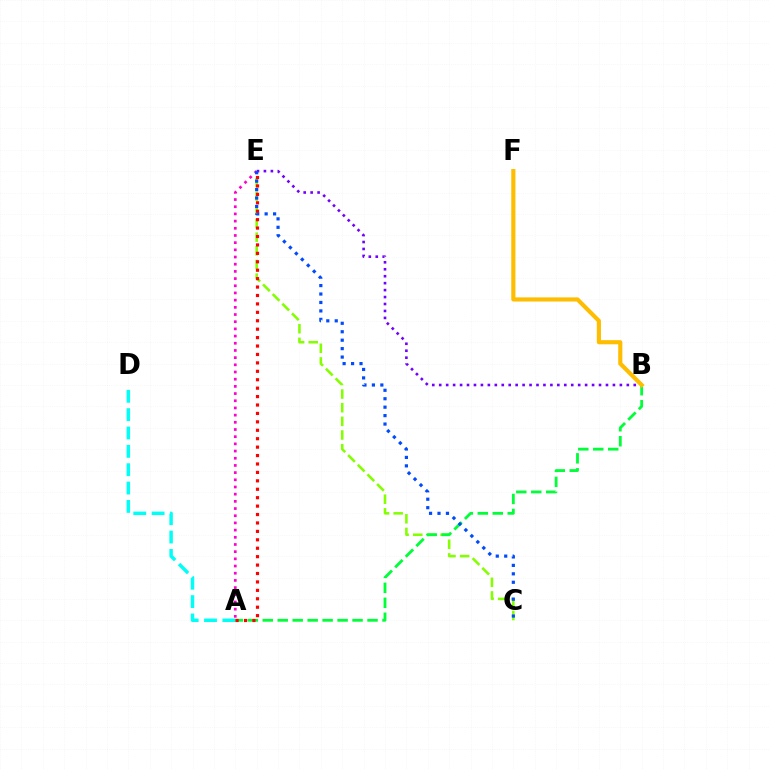{('A', 'D'): [{'color': '#00fff6', 'line_style': 'dashed', 'thickness': 2.49}], ('C', 'E'): [{'color': '#84ff00', 'line_style': 'dashed', 'thickness': 1.85}, {'color': '#004bff', 'line_style': 'dotted', 'thickness': 2.29}], ('A', 'B'): [{'color': '#00ff39', 'line_style': 'dashed', 'thickness': 2.03}], ('B', 'E'): [{'color': '#7200ff', 'line_style': 'dotted', 'thickness': 1.89}], ('B', 'F'): [{'color': '#ffbd00', 'line_style': 'solid', 'thickness': 2.98}], ('A', 'E'): [{'color': '#ff00cf', 'line_style': 'dotted', 'thickness': 1.95}, {'color': '#ff0000', 'line_style': 'dotted', 'thickness': 2.29}]}